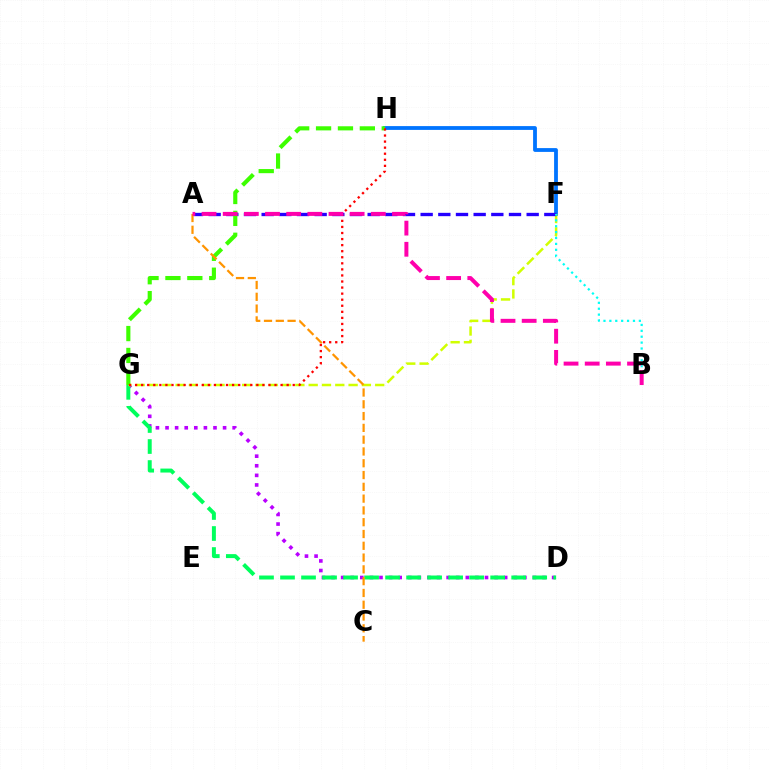{('D', 'G'): [{'color': '#b900ff', 'line_style': 'dotted', 'thickness': 2.61}, {'color': '#00ff5c', 'line_style': 'dashed', 'thickness': 2.85}], ('F', 'H'): [{'color': '#0074ff', 'line_style': 'solid', 'thickness': 2.74}], ('F', 'G'): [{'color': '#d1ff00', 'line_style': 'dashed', 'thickness': 1.81}], ('A', 'F'): [{'color': '#2500ff', 'line_style': 'dashed', 'thickness': 2.4}], ('G', 'H'): [{'color': '#3dff00', 'line_style': 'dashed', 'thickness': 2.97}, {'color': '#ff0000', 'line_style': 'dotted', 'thickness': 1.65}], ('B', 'F'): [{'color': '#00fff6', 'line_style': 'dotted', 'thickness': 1.6}], ('A', 'C'): [{'color': '#ff9400', 'line_style': 'dashed', 'thickness': 1.6}], ('A', 'B'): [{'color': '#ff00ac', 'line_style': 'dashed', 'thickness': 2.87}]}